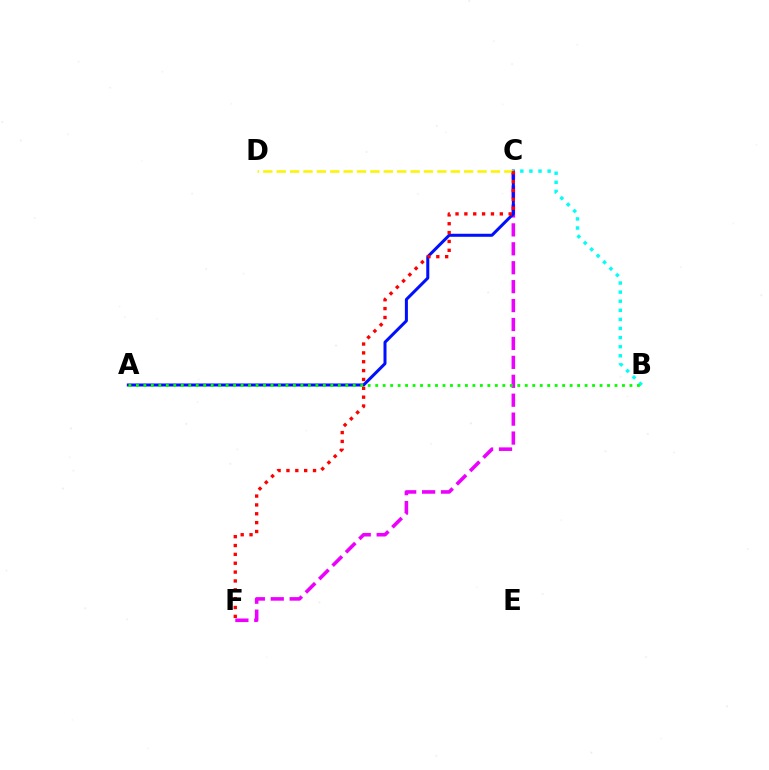{('C', 'F'): [{'color': '#ee00ff', 'line_style': 'dashed', 'thickness': 2.57}, {'color': '#ff0000', 'line_style': 'dotted', 'thickness': 2.41}], ('A', 'C'): [{'color': '#0010ff', 'line_style': 'solid', 'thickness': 2.17}], ('C', 'D'): [{'color': '#fcf500', 'line_style': 'dashed', 'thickness': 1.82}], ('B', 'C'): [{'color': '#00fff6', 'line_style': 'dotted', 'thickness': 2.47}], ('A', 'B'): [{'color': '#08ff00', 'line_style': 'dotted', 'thickness': 2.03}]}